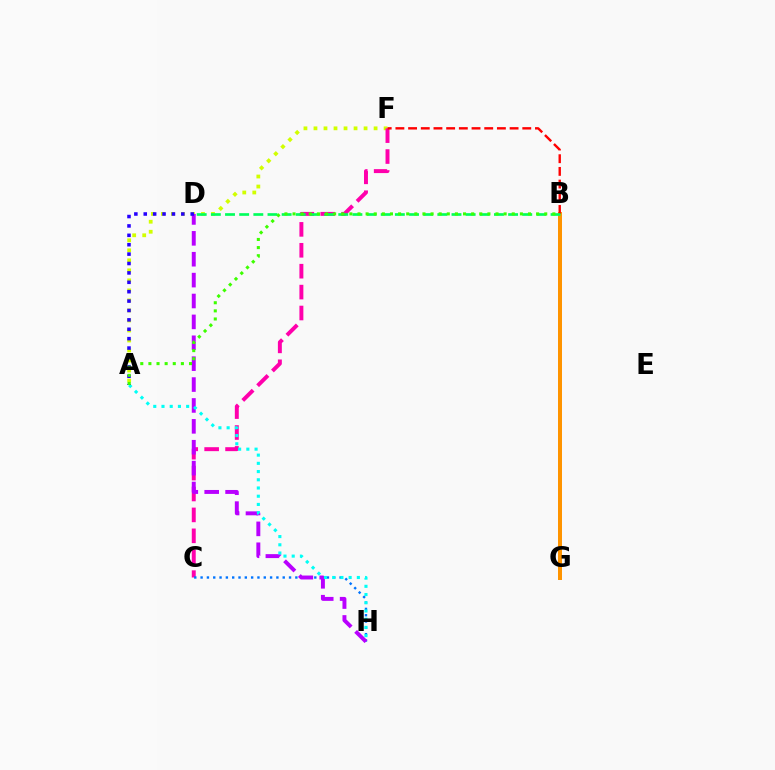{('A', 'F'): [{'color': '#d1ff00', 'line_style': 'dotted', 'thickness': 2.72}], ('C', 'F'): [{'color': '#ff00ac', 'line_style': 'dashed', 'thickness': 2.84}], ('B', 'G'): [{'color': '#ff9400', 'line_style': 'solid', 'thickness': 2.88}], ('C', 'H'): [{'color': '#0074ff', 'line_style': 'dotted', 'thickness': 1.72}], ('D', 'H'): [{'color': '#b900ff', 'line_style': 'dashed', 'thickness': 2.84}], ('B', 'F'): [{'color': '#ff0000', 'line_style': 'dashed', 'thickness': 1.72}], ('B', 'D'): [{'color': '#00ff5c', 'line_style': 'dashed', 'thickness': 1.92}], ('A', 'H'): [{'color': '#00fff6', 'line_style': 'dotted', 'thickness': 2.23}], ('A', 'D'): [{'color': '#2500ff', 'line_style': 'dotted', 'thickness': 2.55}], ('A', 'B'): [{'color': '#3dff00', 'line_style': 'dotted', 'thickness': 2.21}]}